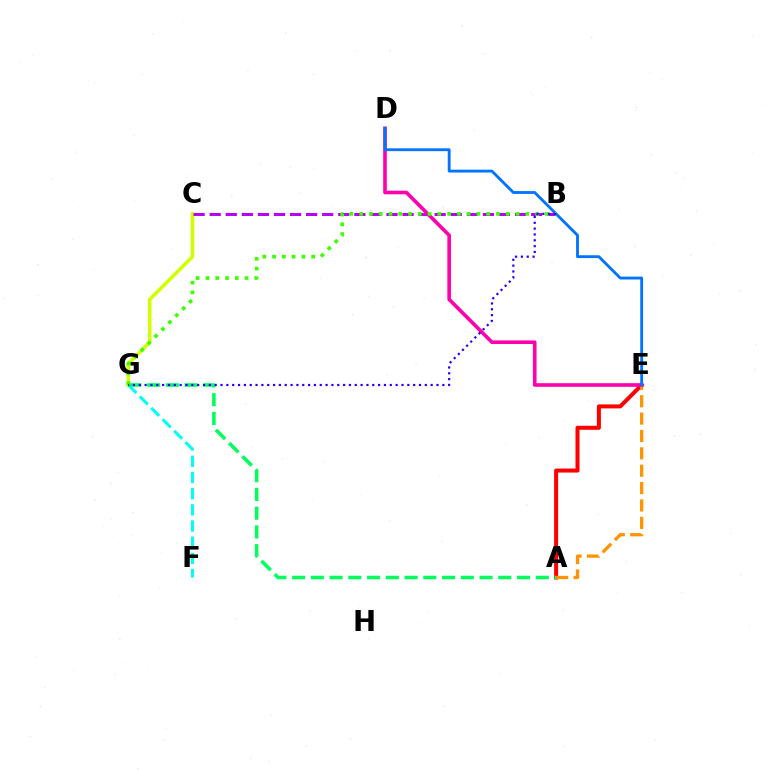{('A', 'E'): [{'color': '#ff0000', 'line_style': 'solid', 'thickness': 2.89}, {'color': '#ff9400', 'line_style': 'dashed', 'thickness': 2.36}], ('C', 'G'): [{'color': '#d1ff00', 'line_style': 'solid', 'thickness': 2.57}], ('B', 'C'): [{'color': '#b900ff', 'line_style': 'dashed', 'thickness': 2.18}], ('F', 'G'): [{'color': '#00fff6', 'line_style': 'dashed', 'thickness': 2.2}], ('A', 'G'): [{'color': '#00ff5c', 'line_style': 'dashed', 'thickness': 2.55}], ('D', 'E'): [{'color': '#ff00ac', 'line_style': 'solid', 'thickness': 2.61}, {'color': '#0074ff', 'line_style': 'solid', 'thickness': 2.05}], ('B', 'G'): [{'color': '#3dff00', 'line_style': 'dotted', 'thickness': 2.66}, {'color': '#2500ff', 'line_style': 'dotted', 'thickness': 1.59}]}